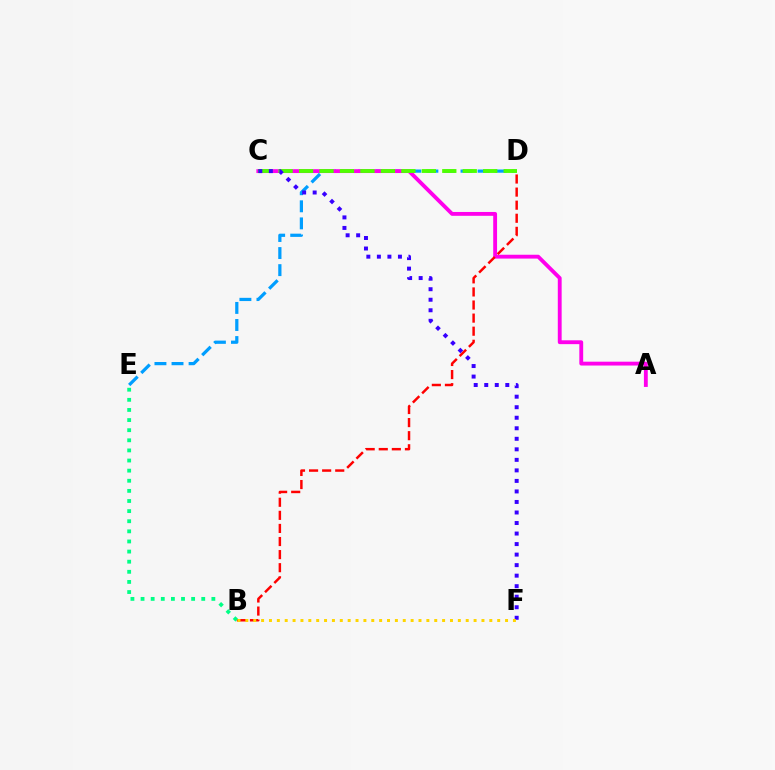{('D', 'E'): [{'color': '#009eff', 'line_style': 'dashed', 'thickness': 2.32}], ('A', 'C'): [{'color': '#ff00ed', 'line_style': 'solid', 'thickness': 2.77}], ('B', 'D'): [{'color': '#ff0000', 'line_style': 'dashed', 'thickness': 1.78}], ('B', 'E'): [{'color': '#00ff86', 'line_style': 'dotted', 'thickness': 2.75}], ('C', 'D'): [{'color': '#4fff00', 'line_style': 'dashed', 'thickness': 2.78}], ('C', 'F'): [{'color': '#3700ff', 'line_style': 'dotted', 'thickness': 2.86}], ('B', 'F'): [{'color': '#ffd500', 'line_style': 'dotted', 'thickness': 2.14}]}